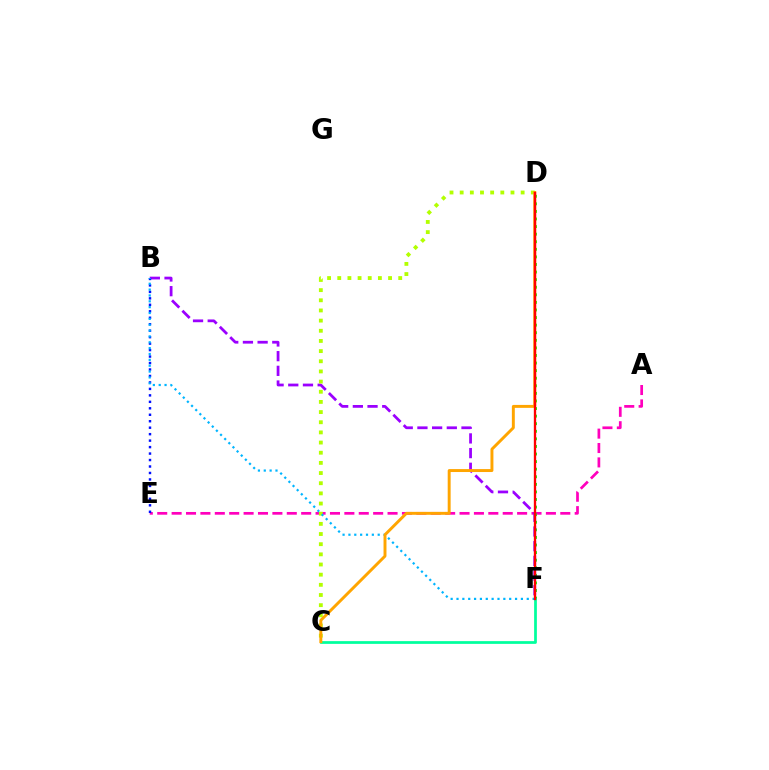{('A', 'E'): [{'color': '#ff00bd', 'line_style': 'dashed', 'thickness': 1.96}], ('D', 'F'): [{'color': '#08ff00', 'line_style': 'dotted', 'thickness': 2.06}, {'color': '#ff0000', 'line_style': 'solid', 'thickness': 1.68}], ('B', 'F'): [{'color': '#9b00ff', 'line_style': 'dashed', 'thickness': 2.0}, {'color': '#00b5ff', 'line_style': 'dotted', 'thickness': 1.59}], ('C', 'D'): [{'color': '#b3ff00', 'line_style': 'dotted', 'thickness': 2.76}, {'color': '#ffa500', 'line_style': 'solid', 'thickness': 2.12}], ('B', 'E'): [{'color': '#0010ff', 'line_style': 'dotted', 'thickness': 1.76}], ('C', 'F'): [{'color': '#00ff9d', 'line_style': 'solid', 'thickness': 1.97}]}